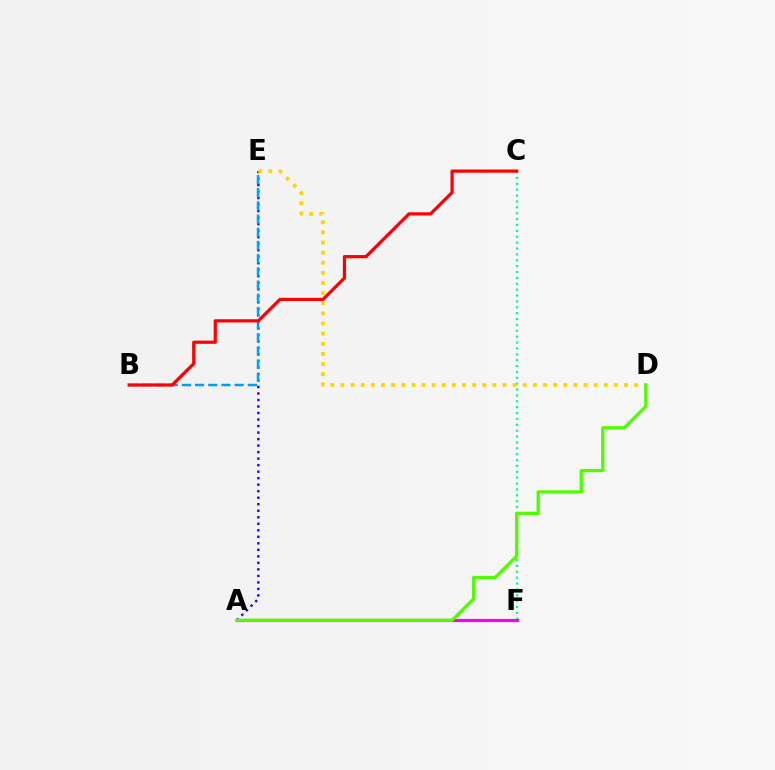{('C', 'F'): [{'color': '#00ff86', 'line_style': 'dotted', 'thickness': 1.6}], ('A', 'E'): [{'color': '#3700ff', 'line_style': 'dotted', 'thickness': 1.77}], ('D', 'E'): [{'color': '#ffd500', 'line_style': 'dotted', 'thickness': 2.75}], ('B', 'E'): [{'color': '#009eff', 'line_style': 'dashed', 'thickness': 1.79}], ('B', 'C'): [{'color': '#ff0000', 'line_style': 'solid', 'thickness': 2.31}], ('A', 'F'): [{'color': '#ff00ed', 'line_style': 'solid', 'thickness': 2.3}], ('A', 'D'): [{'color': '#4fff00', 'line_style': 'solid', 'thickness': 2.36}]}